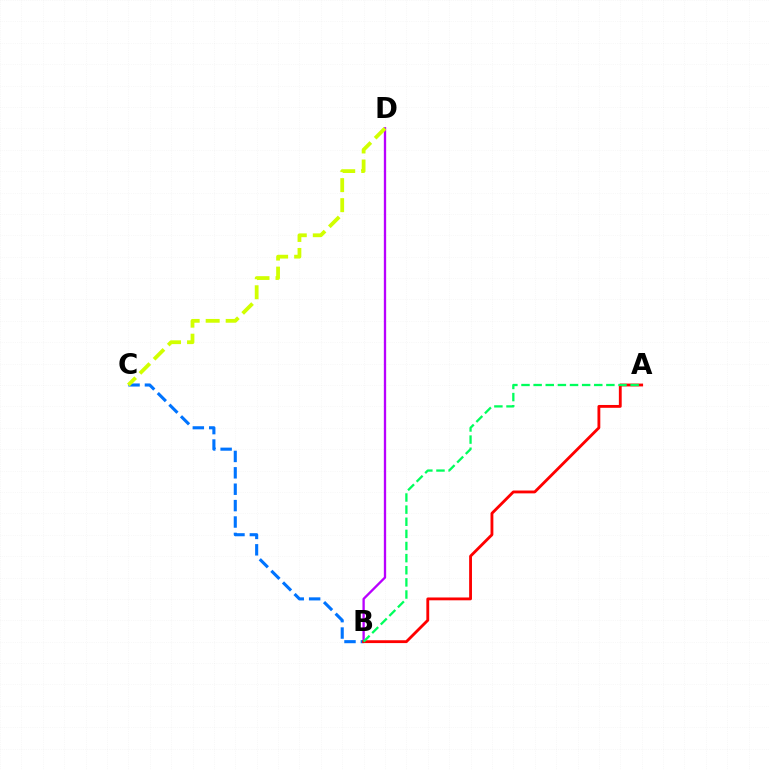{('B', 'D'): [{'color': '#b900ff', 'line_style': 'solid', 'thickness': 1.67}], ('B', 'C'): [{'color': '#0074ff', 'line_style': 'dashed', 'thickness': 2.23}], ('C', 'D'): [{'color': '#d1ff00', 'line_style': 'dashed', 'thickness': 2.72}], ('A', 'B'): [{'color': '#ff0000', 'line_style': 'solid', 'thickness': 2.04}, {'color': '#00ff5c', 'line_style': 'dashed', 'thickness': 1.65}]}